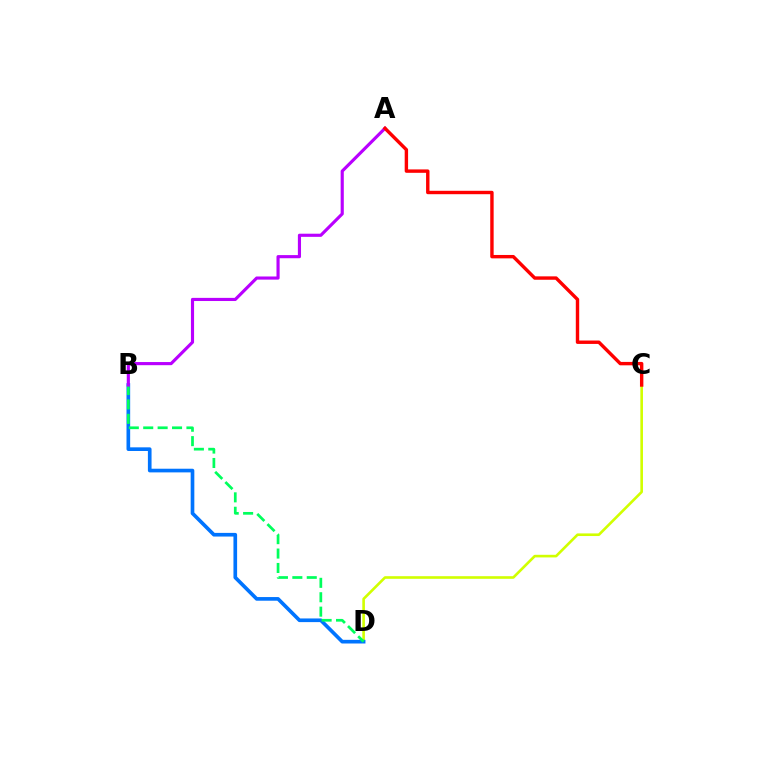{('C', 'D'): [{'color': '#d1ff00', 'line_style': 'solid', 'thickness': 1.89}], ('B', 'D'): [{'color': '#0074ff', 'line_style': 'solid', 'thickness': 2.64}, {'color': '#00ff5c', 'line_style': 'dashed', 'thickness': 1.96}], ('A', 'B'): [{'color': '#b900ff', 'line_style': 'solid', 'thickness': 2.26}], ('A', 'C'): [{'color': '#ff0000', 'line_style': 'solid', 'thickness': 2.45}]}